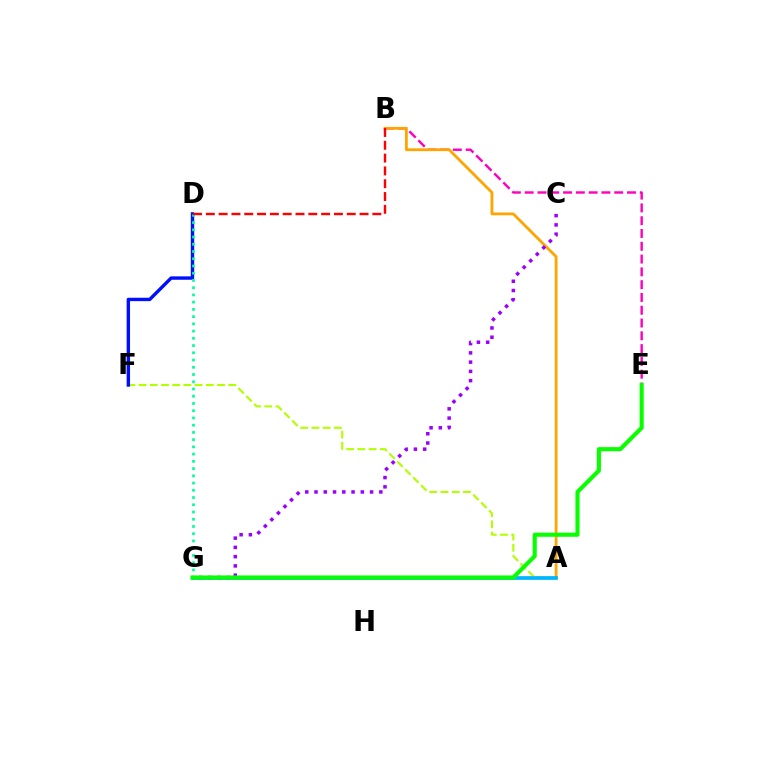{('A', 'F'): [{'color': '#b3ff00', 'line_style': 'dashed', 'thickness': 1.52}], ('B', 'E'): [{'color': '#ff00bd', 'line_style': 'dashed', 'thickness': 1.74}], ('A', 'B'): [{'color': '#ffa500', 'line_style': 'solid', 'thickness': 2.02}], ('D', 'F'): [{'color': '#0010ff', 'line_style': 'solid', 'thickness': 2.44}], ('A', 'G'): [{'color': '#00b5ff', 'line_style': 'solid', 'thickness': 2.66}], ('D', 'G'): [{'color': '#00ff9d', 'line_style': 'dotted', 'thickness': 1.97}], ('C', 'G'): [{'color': '#9b00ff', 'line_style': 'dotted', 'thickness': 2.52}], ('E', 'G'): [{'color': '#08ff00', 'line_style': 'solid', 'thickness': 2.95}], ('B', 'D'): [{'color': '#ff0000', 'line_style': 'dashed', 'thickness': 1.74}]}